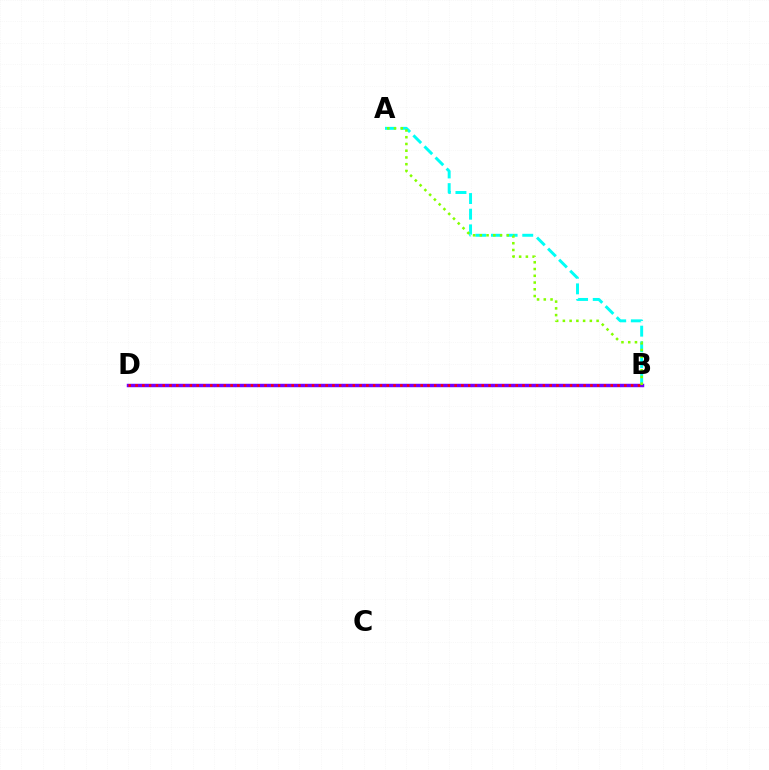{('A', 'B'): [{'color': '#00fff6', 'line_style': 'dashed', 'thickness': 2.13}, {'color': '#84ff00', 'line_style': 'dotted', 'thickness': 1.83}], ('B', 'D'): [{'color': '#7200ff', 'line_style': 'solid', 'thickness': 2.49}, {'color': '#ff0000', 'line_style': 'dotted', 'thickness': 1.84}]}